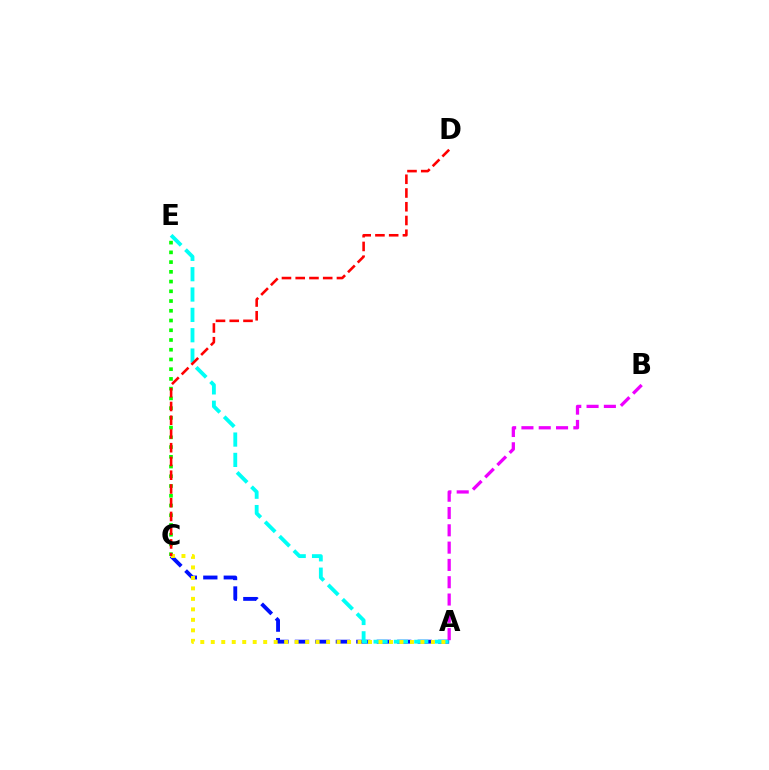{('A', 'C'): [{'color': '#0010ff', 'line_style': 'dashed', 'thickness': 2.78}, {'color': '#fcf500', 'line_style': 'dotted', 'thickness': 2.85}], ('A', 'E'): [{'color': '#00fff6', 'line_style': 'dashed', 'thickness': 2.76}], ('C', 'E'): [{'color': '#08ff00', 'line_style': 'dotted', 'thickness': 2.65}], ('A', 'B'): [{'color': '#ee00ff', 'line_style': 'dashed', 'thickness': 2.35}], ('C', 'D'): [{'color': '#ff0000', 'line_style': 'dashed', 'thickness': 1.87}]}